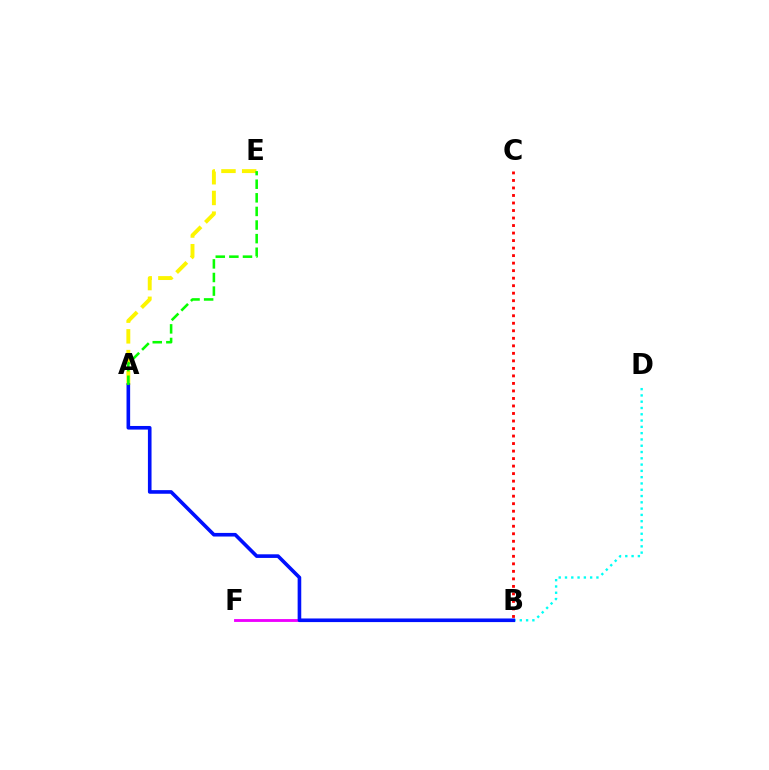{('B', 'D'): [{'color': '#00fff6', 'line_style': 'dotted', 'thickness': 1.71}], ('A', 'E'): [{'color': '#fcf500', 'line_style': 'dashed', 'thickness': 2.81}, {'color': '#08ff00', 'line_style': 'dashed', 'thickness': 1.85}], ('B', 'F'): [{'color': '#ee00ff', 'line_style': 'solid', 'thickness': 2.05}], ('A', 'B'): [{'color': '#0010ff', 'line_style': 'solid', 'thickness': 2.61}], ('B', 'C'): [{'color': '#ff0000', 'line_style': 'dotted', 'thickness': 2.04}]}